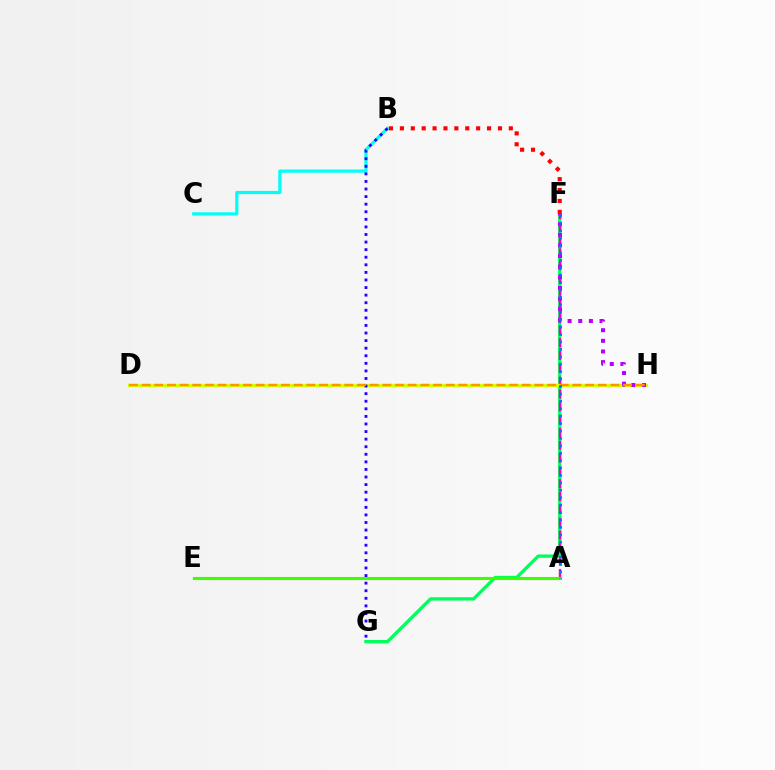{('F', 'G'): [{'color': '#00ff5c', 'line_style': 'solid', 'thickness': 2.39}], ('A', 'F'): [{'color': '#ff00ac', 'line_style': 'dashed', 'thickness': 1.74}, {'color': '#0074ff', 'line_style': 'dotted', 'thickness': 2.02}], ('D', 'H'): [{'color': '#d1ff00', 'line_style': 'solid', 'thickness': 2.32}, {'color': '#ff9400', 'line_style': 'dashed', 'thickness': 1.72}], ('A', 'E'): [{'color': '#3dff00', 'line_style': 'solid', 'thickness': 2.23}], ('B', 'C'): [{'color': '#00fff6', 'line_style': 'solid', 'thickness': 2.31}], ('B', 'G'): [{'color': '#2500ff', 'line_style': 'dotted', 'thickness': 2.06}], ('F', 'H'): [{'color': '#b900ff', 'line_style': 'dotted', 'thickness': 2.89}], ('B', 'F'): [{'color': '#ff0000', 'line_style': 'dotted', 'thickness': 2.96}]}